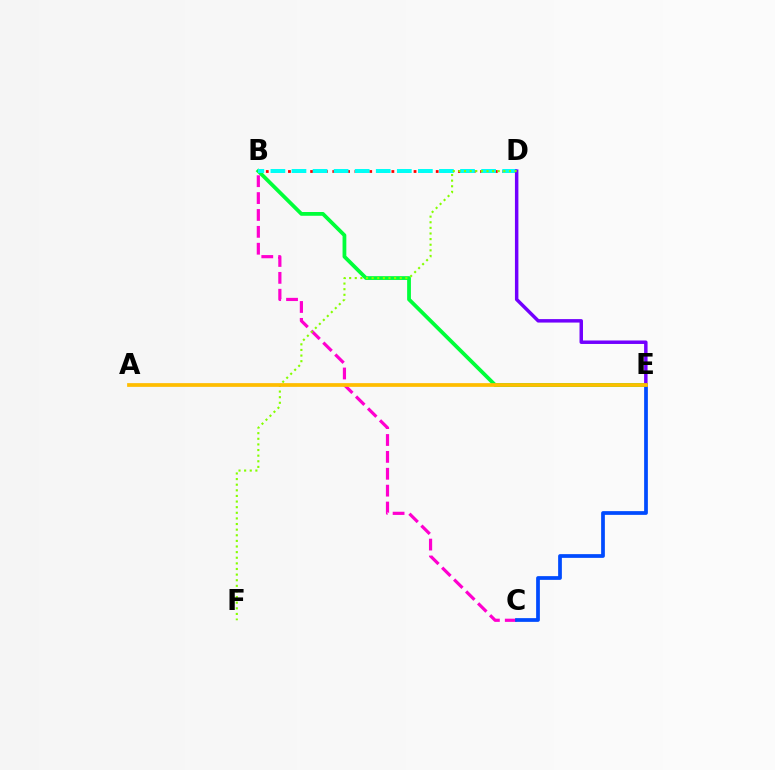{('B', 'E'): [{'color': '#00ff39', 'line_style': 'solid', 'thickness': 2.72}], ('B', 'D'): [{'color': '#ff0000', 'line_style': 'dotted', 'thickness': 2.01}, {'color': '#00fff6', 'line_style': 'dashed', 'thickness': 2.86}], ('B', 'C'): [{'color': '#ff00cf', 'line_style': 'dashed', 'thickness': 2.29}], ('D', 'E'): [{'color': '#7200ff', 'line_style': 'solid', 'thickness': 2.5}], ('C', 'E'): [{'color': '#004bff', 'line_style': 'solid', 'thickness': 2.69}], ('D', 'F'): [{'color': '#84ff00', 'line_style': 'dotted', 'thickness': 1.53}], ('A', 'E'): [{'color': '#ffbd00', 'line_style': 'solid', 'thickness': 2.68}]}